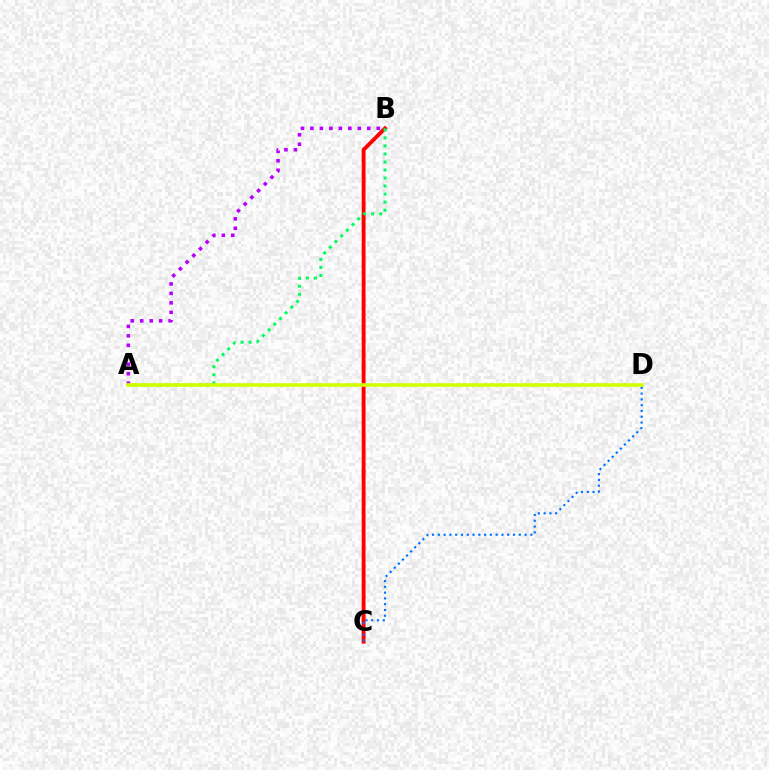{('A', 'B'): [{'color': '#b900ff', 'line_style': 'dotted', 'thickness': 2.57}, {'color': '#00ff5c', 'line_style': 'dotted', 'thickness': 2.18}], ('B', 'C'): [{'color': '#ff0000', 'line_style': 'solid', 'thickness': 2.78}], ('C', 'D'): [{'color': '#0074ff', 'line_style': 'dotted', 'thickness': 1.57}], ('A', 'D'): [{'color': '#d1ff00', 'line_style': 'solid', 'thickness': 2.61}]}